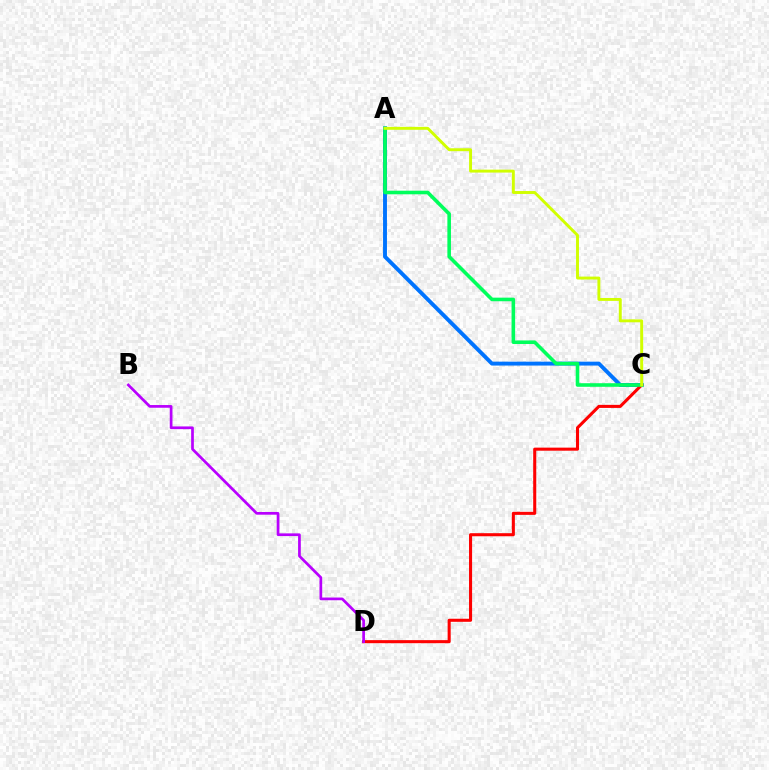{('A', 'C'): [{'color': '#0074ff', 'line_style': 'solid', 'thickness': 2.81}, {'color': '#00ff5c', 'line_style': 'solid', 'thickness': 2.58}, {'color': '#d1ff00', 'line_style': 'solid', 'thickness': 2.11}], ('C', 'D'): [{'color': '#ff0000', 'line_style': 'solid', 'thickness': 2.21}], ('B', 'D'): [{'color': '#b900ff', 'line_style': 'solid', 'thickness': 1.95}]}